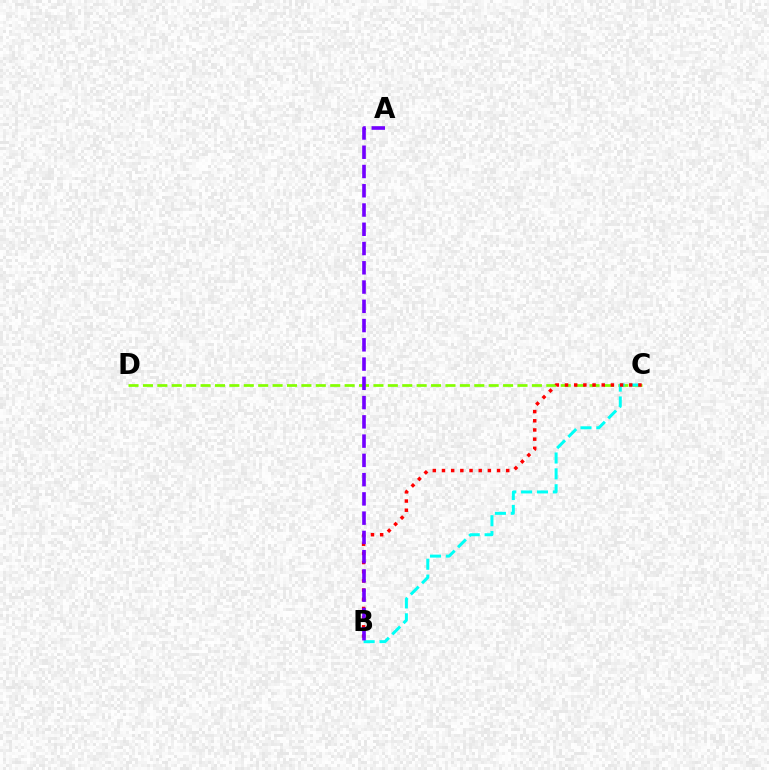{('C', 'D'): [{'color': '#84ff00', 'line_style': 'dashed', 'thickness': 1.96}], ('B', 'C'): [{'color': '#00fff6', 'line_style': 'dashed', 'thickness': 2.15}, {'color': '#ff0000', 'line_style': 'dotted', 'thickness': 2.49}], ('A', 'B'): [{'color': '#7200ff', 'line_style': 'dashed', 'thickness': 2.62}]}